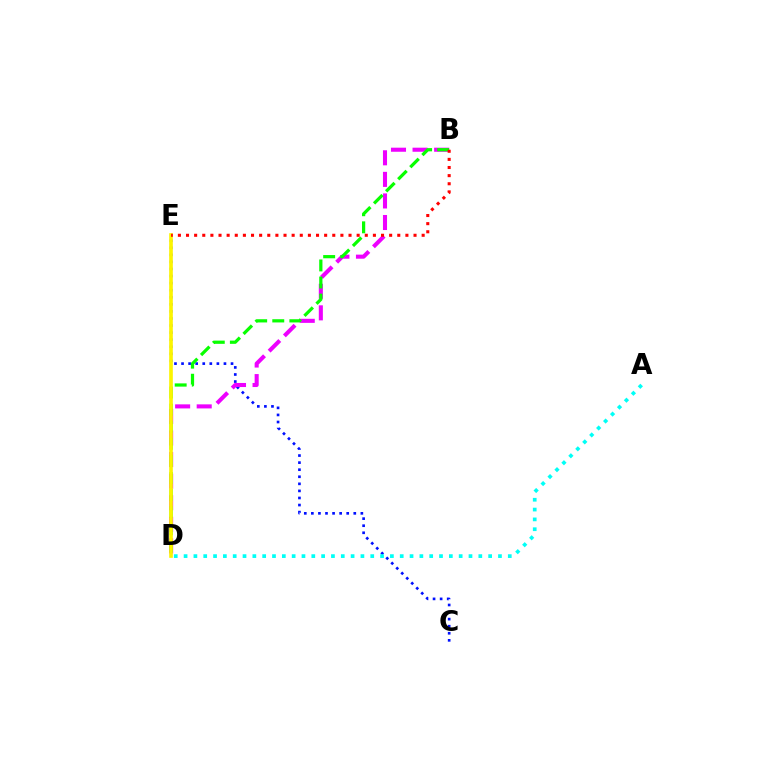{('C', 'E'): [{'color': '#0010ff', 'line_style': 'dotted', 'thickness': 1.92}], ('B', 'D'): [{'color': '#ee00ff', 'line_style': 'dashed', 'thickness': 2.93}, {'color': '#08ff00', 'line_style': 'dashed', 'thickness': 2.32}], ('A', 'D'): [{'color': '#00fff6', 'line_style': 'dotted', 'thickness': 2.67}], ('D', 'E'): [{'color': '#fcf500', 'line_style': 'solid', 'thickness': 2.63}], ('B', 'E'): [{'color': '#ff0000', 'line_style': 'dotted', 'thickness': 2.21}]}